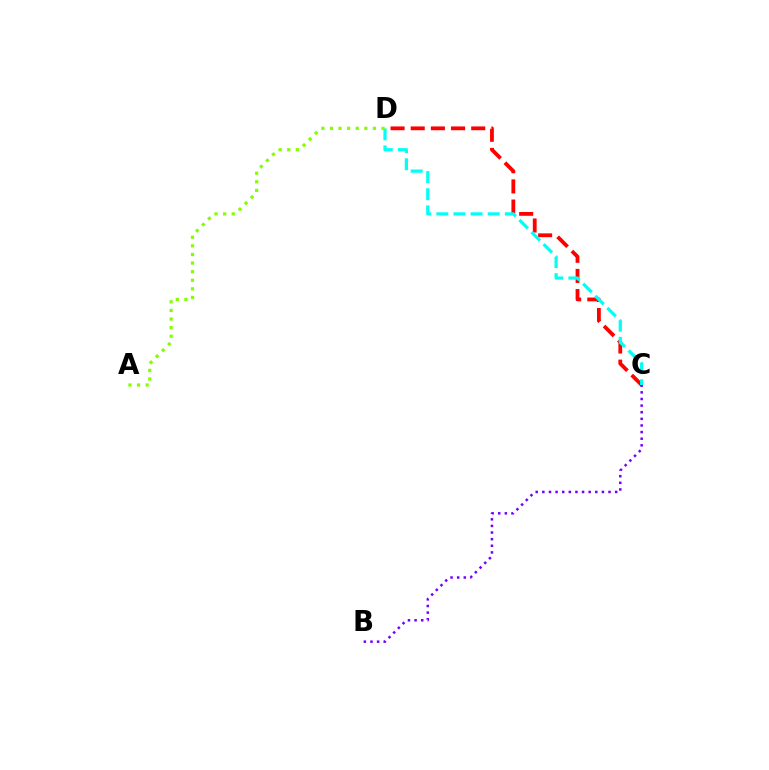{('C', 'D'): [{'color': '#ff0000', 'line_style': 'dashed', 'thickness': 2.74}, {'color': '#00fff6', 'line_style': 'dashed', 'thickness': 2.33}], ('B', 'C'): [{'color': '#7200ff', 'line_style': 'dotted', 'thickness': 1.8}], ('A', 'D'): [{'color': '#84ff00', 'line_style': 'dotted', 'thickness': 2.34}]}